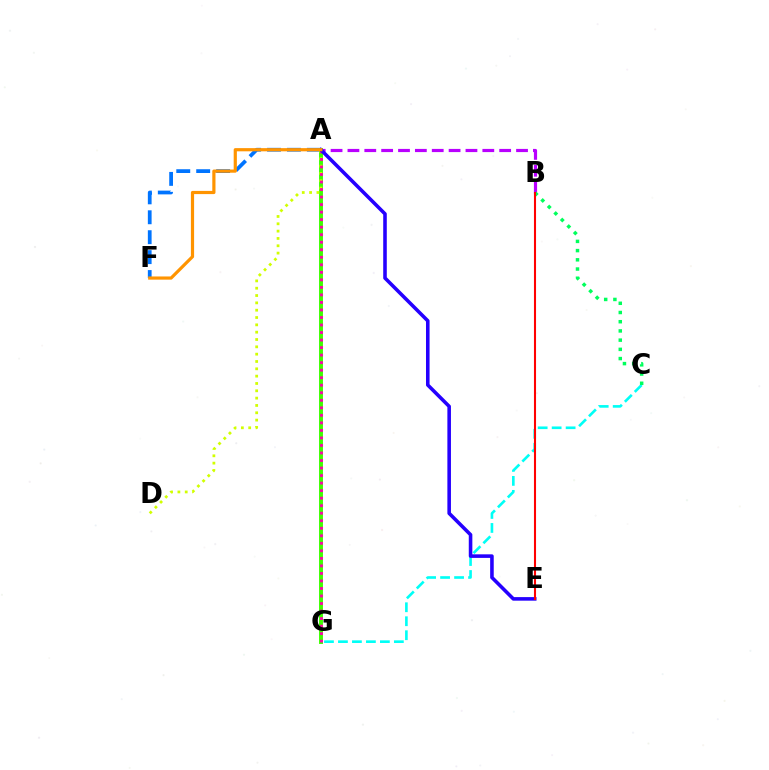{('A', 'F'): [{'color': '#0074ff', 'line_style': 'dashed', 'thickness': 2.71}, {'color': '#ff9400', 'line_style': 'solid', 'thickness': 2.3}], ('A', 'G'): [{'color': '#3dff00', 'line_style': 'solid', 'thickness': 2.82}, {'color': '#ff00ac', 'line_style': 'dotted', 'thickness': 2.04}], ('A', 'D'): [{'color': '#d1ff00', 'line_style': 'dotted', 'thickness': 1.99}], ('A', 'B'): [{'color': '#b900ff', 'line_style': 'dashed', 'thickness': 2.29}], ('C', 'G'): [{'color': '#00fff6', 'line_style': 'dashed', 'thickness': 1.9}], ('A', 'E'): [{'color': '#2500ff', 'line_style': 'solid', 'thickness': 2.57}], ('B', 'C'): [{'color': '#00ff5c', 'line_style': 'dotted', 'thickness': 2.5}], ('B', 'E'): [{'color': '#ff0000', 'line_style': 'solid', 'thickness': 1.5}]}